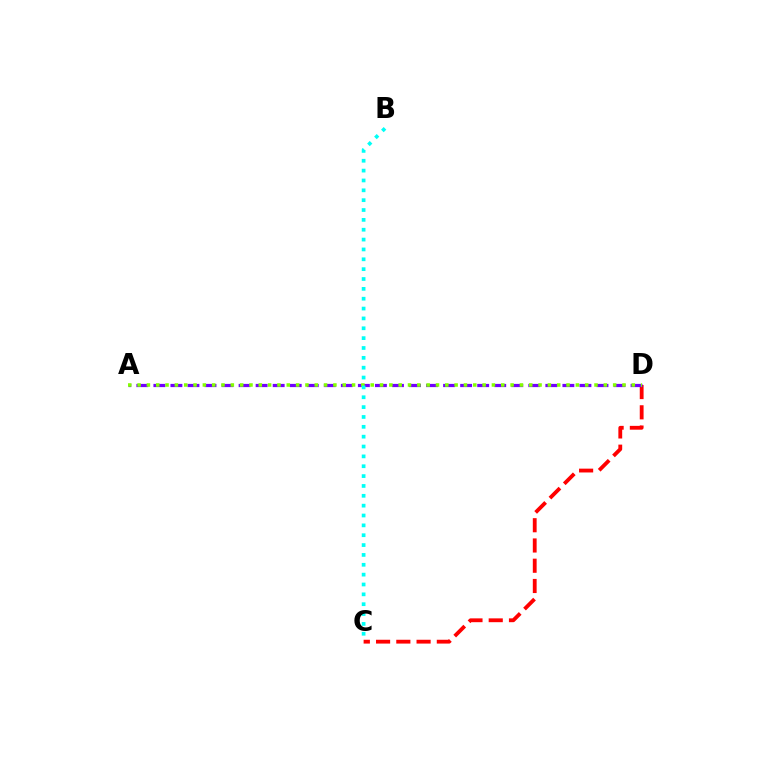{('C', 'D'): [{'color': '#ff0000', 'line_style': 'dashed', 'thickness': 2.75}], ('A', 'D'): [{'color': '#7200ff', 'line_style': 'dashed', 'thickness': 2.32}, {'color': '#84ff00', 'line_style': 'dotted', 'thickness': 2.53}], ('B', 'C'): [{'color': '#00fff6', 'line_style': 'dotted', 'thickness': 2.68}]}